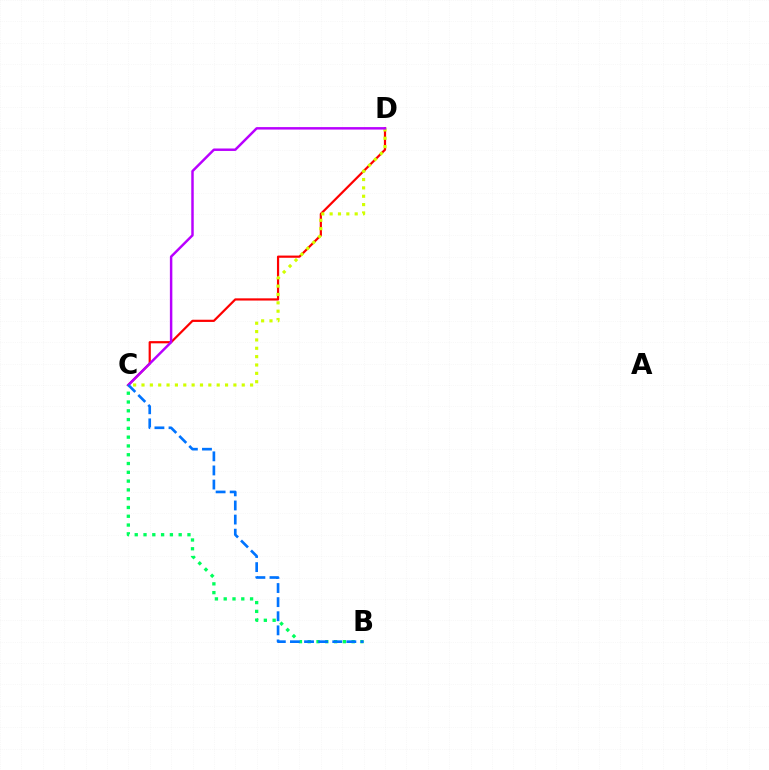{('B', 'C'): [{'color': '#00ff5c', 'line_style': 'dotted', 'thickness': 2.39}, {'color': '#0074ff', 'line_style': 'dashed', 'thickness': 1.92}], ('C', 'D'): [{'color': '#ff0000', 'line_style': 'solid', 'thickness': 1.59}, {'color': '#d1ff00', 'line_style': 'dotted', 'thickness': 2.27}, {'color': '#b900ff', 'line_style': 'solid', 'thickness': 1.77}]}